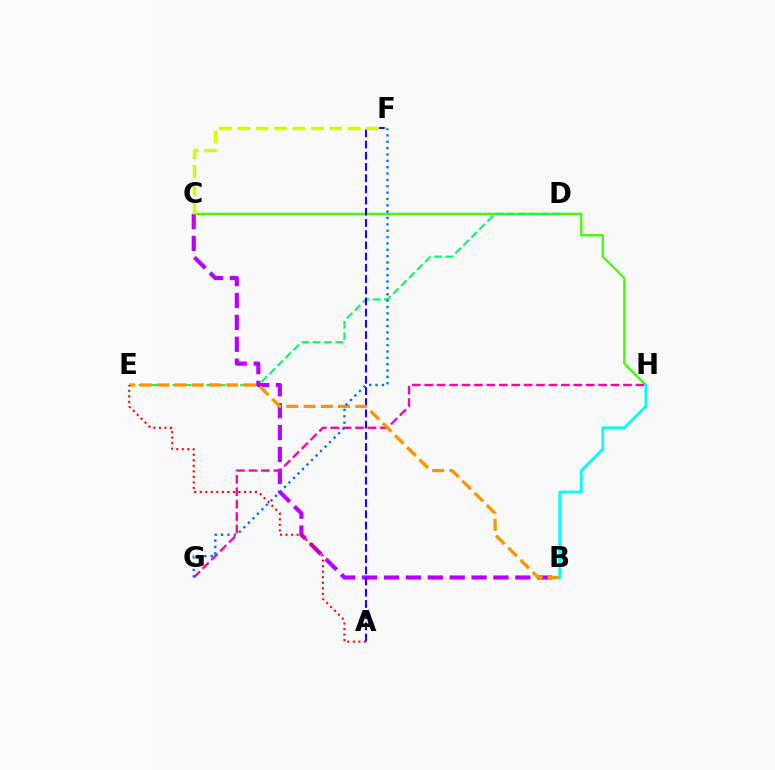{('C', 'H'): [{'color': '#3dff00', 'line_style': 'solid', 'thickness': 1.67}], ('D', 'E'): [{'color': '#00ff5c', 'line_style': 'dashed', 'thickness': 1.53}], ('B', 'C'): [{'color': '#b900ff', 'line_style': 'dashed', 'thickness': 2.97}], ('G', 'H'): [{'color': '#ff00ac', 'line_style': 'dashed', 'thickness': 1.69}], ('A', 'F'): [{'color': '#2500ff', 'line_style': 'dashed', 'thickness': 1.52}], ('B', 'E'): [{'color': '#ff9400', 'line_style': 'dashed', 'thickness': 2.34}], ('C', 'F'): [{'color': '#d1ff00', 'line_style': 'dashed', 'thickness': 2.5}], ('F', 'G'): [{'color': '#0074ff', 'line_style': 'dotted', 'thickness': 1.73}], ('B', 'H'): [{'color': '#00fff6', 'line_style': 'solid', 'thickness': 1.95}], ('A', 'E'): [{'color': '#ff0000', 'line_style': 'dotted', 'thickness': 1.5}]}